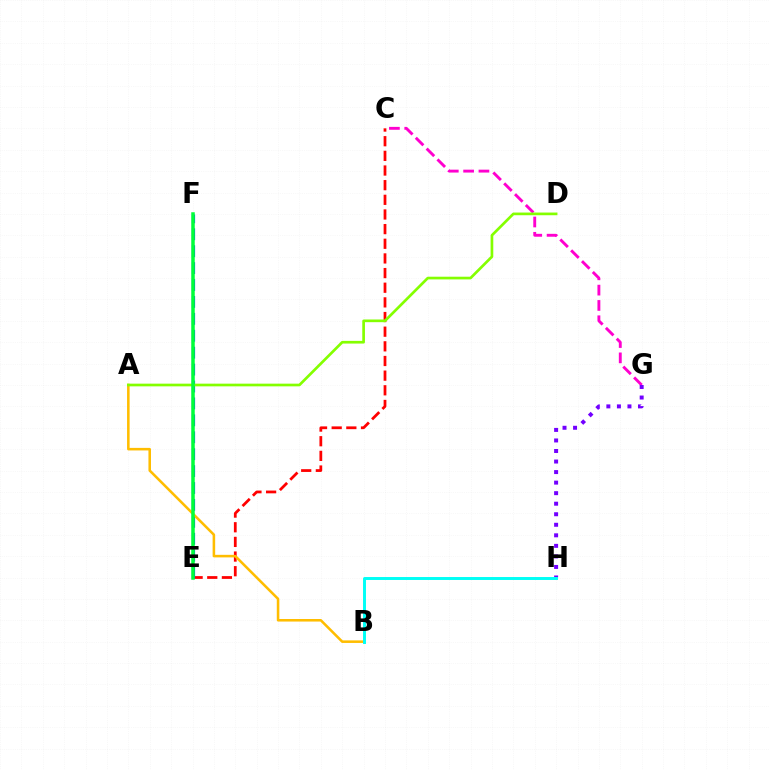{('C', 'E'): [{'color': '#ff0000', 'line_style': 'dashed', 'thickness': 1.99}], ('E', 'F'): [{'color': '#004bff', 'line_style': 'dashed', 'thickness': 2.3}, {'color': '#00ff39', 'line_style': 'solid', 'thickness': 2.52}], ('A', 'B'): [{'color': '#ffbd00', 'line_style': 'solid', 'thickness': 1.84}], ('C', 'G'): [{'color': '#ff00cf', 'line_style': 'dashed', 'thickness': 2.08}], ('A', 'D'): [{'color': '#84ff00', 'line_style': 'solid', 'thickness': 1.93}], ('G', 'H'): [{'color': '#7200ff', 'line_style': 'dotted', 'thickness': 2.86}], ('B', 'H'): [{'color': '#00fff6', 'line_style': 'solid', 'thickness': 2.12}]}